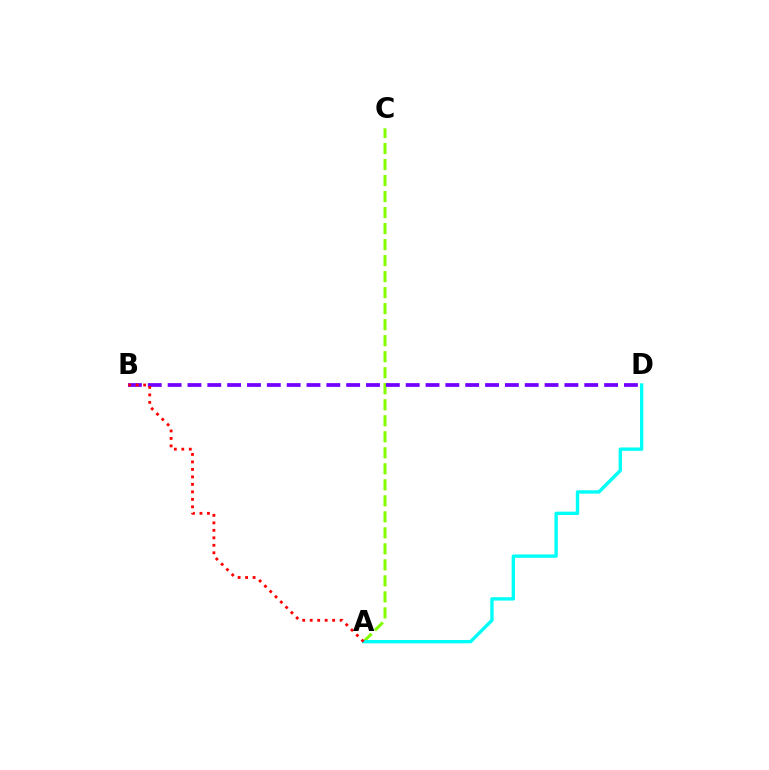{('A', 'C'): [{'color': '#84ff00', 'line_style': 'dashed', 'thickness': 2.18}], ('B', 'D'): [{'color': '#7200ff', 'line_style': 'dashed', 'thickness': 2.7}], ('A', 'D'): [{'color': '#00fff6', 'line_style': 'solid', 'thickness': 2.42}], ('A', 'B'): [{'color': '#ff0000', 'line_style': 'dotted', 'thickness': 2.03}]}